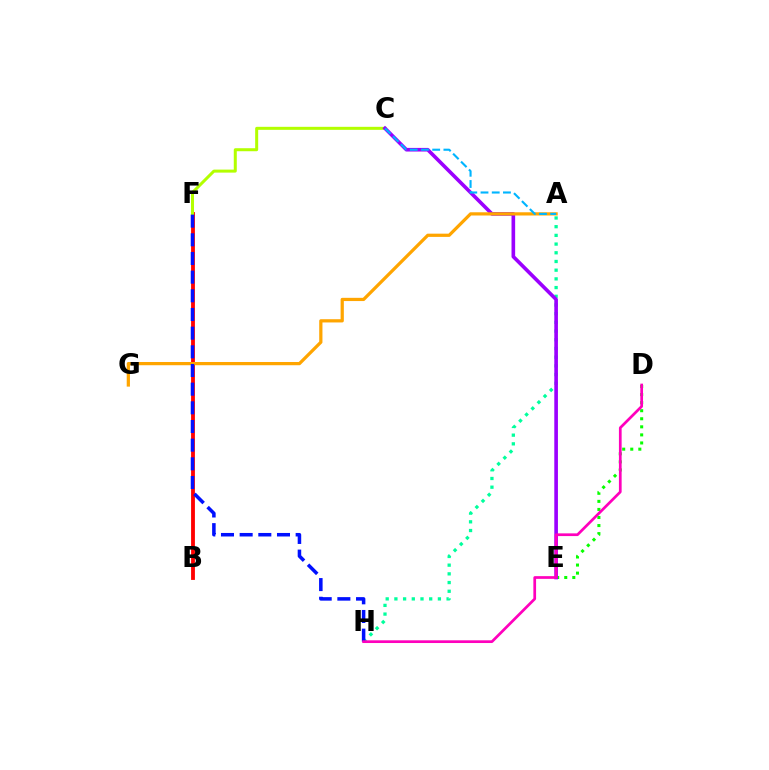{('B', 'F'): [{'color': '#ff0000', 'line_style': 'solid', 'thickness': 2.76}], ('D', 'E'): [{'color': '#08ff00', 'line_style': 'dotted', 'thickness': 2.19}], ('C', 'F'): [{'color': '#b3ff00', 'line_style': 'solid', 'thickness': 2.17}], ('A', 'H'): [{'color': '#00ff9d', 'line_style': 'dotted', 'thickness': 2.36}], ('C', 'E'): [{'color': '#9b00ff', 'line_style': 'solid', 'thickness': 2.62}], ('A', 'G'): [{'color': '#ffa500', 'line_style': 'solid', 'thickness': 2.32}], ('A', 'C'): [{'color': '#00b5ff', 'line_style': 'dashed', 'thickness': 1.52}], ('F', 'H'): [{'color': '#0010ff', 'line_style': 'dashed', 'thickness': 2.54}], ('D', 'H'): [{'color': '#ff00bd', 'line_style': 'solid', 'thickness': 1.95}]}